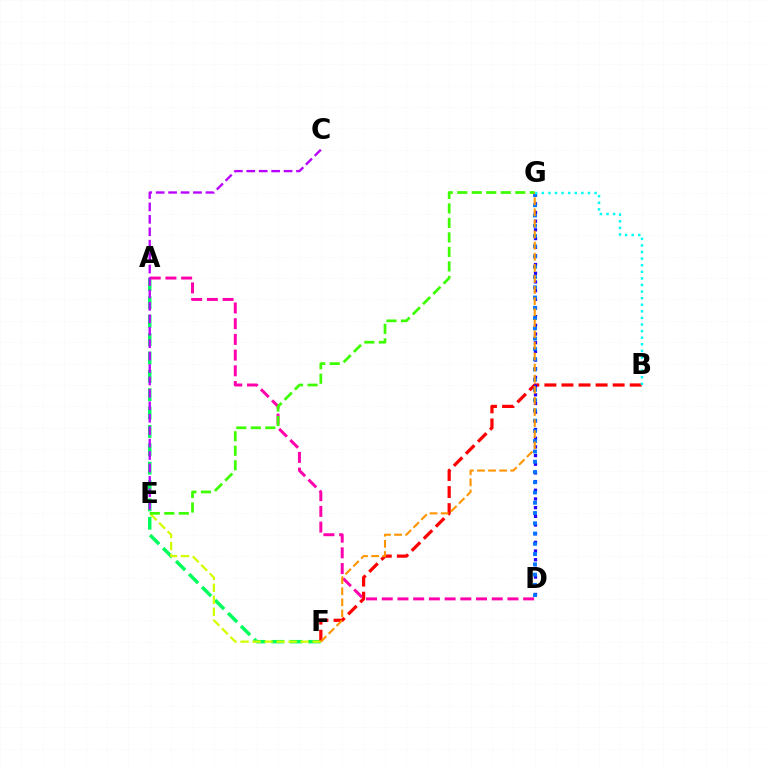{('A', 'F'): [{'color': '#00ff5c', 'line_style': 'dashed', 'thickness': 2.5}], ('B', 'F'): [{'color': '#ff0000', 'line_style': 'dashed', 'thickness': 2.32}], ('D', 'G'): [{'color': '#2500ff', 'line_style': 'dotted', 'thickness': 2.36}, {'color': '#0074ff', 'line_style': 'dotted', 'thickness': 2.79}], ('A', 'D'): [{'color': '#ff00ac', 'line_style': 'dashed', 'thickness': 2.13}], ('E', 'F'): [{'color': '#d1ff00', 'line_style': 'dashed', 'thickness': 1.63}], ('C', 'E'): [{'color': '#b900ff', 'line_style': 'dashed', 'thickness': 1.69}], ('E', 'G'): [{'color': '#3dff00', 'line_style': 'dashed', 'thickness': 1.97}], ('F', 'G'): [{'color': '#ff9400', 'line_style': 'dashed', 'thickness': 1.51}], ('B', 'G'): [{'color': '#00fff6', 'line_style': 'dotted', 'thickness': 1.79}]}